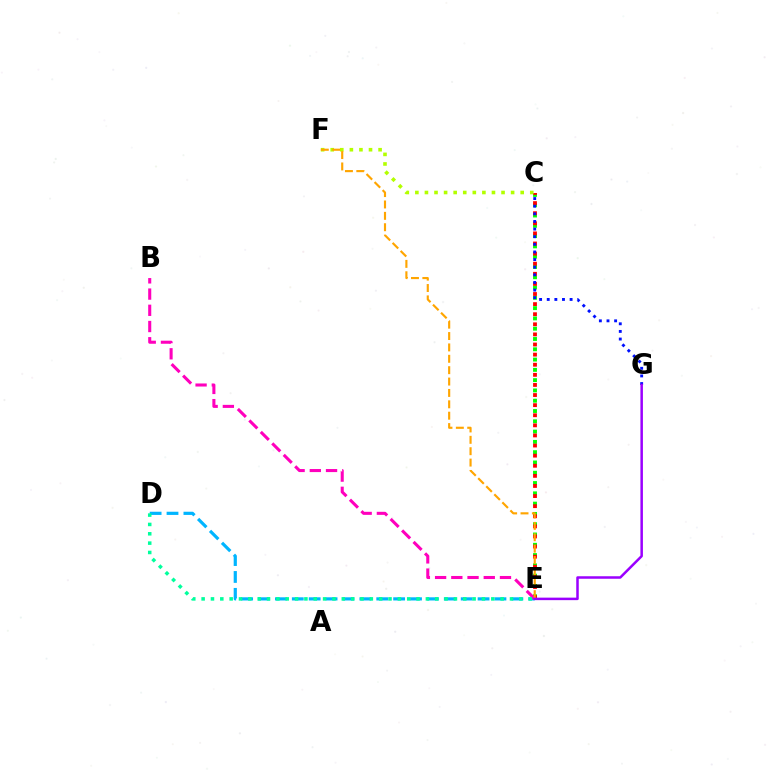{('C', 'E'): [{'color': '#08ff00', 'line_style': 'dotted', 'thickness': 2.8}, {'color': '#ff0000', 'line_style': 'dotted', 'thickness': 2.74}], ('D', 'E'): [{'color': '#00b5ff', 'line_style': 'dashed', 'thickness': 2.29}, {'color': '#00ff9d', 'line_style': 'dotted', 'thickness': 2.54}], ('C', 'G'): [{'color': '#0010ff', 'line_style': 'dotted', 'thickness': 2.07}], ('B', 'E'): [{'color': '#ff00bd', 'line_style': 'dashed', 'thickness': 2.2}], ('C', 'F'): [{'color': '#b3ff00', 'line_style': 'dotted', 'thickness': 2.6}], ('E', 'F'): [{'color': '#ffa500', 'line_style': 'dashed', 'thickness': 1.55}], ('E', 'G'): [{'color': '#9b00ff', 'line_style': 'solid', 'thickness': 1.81}]}